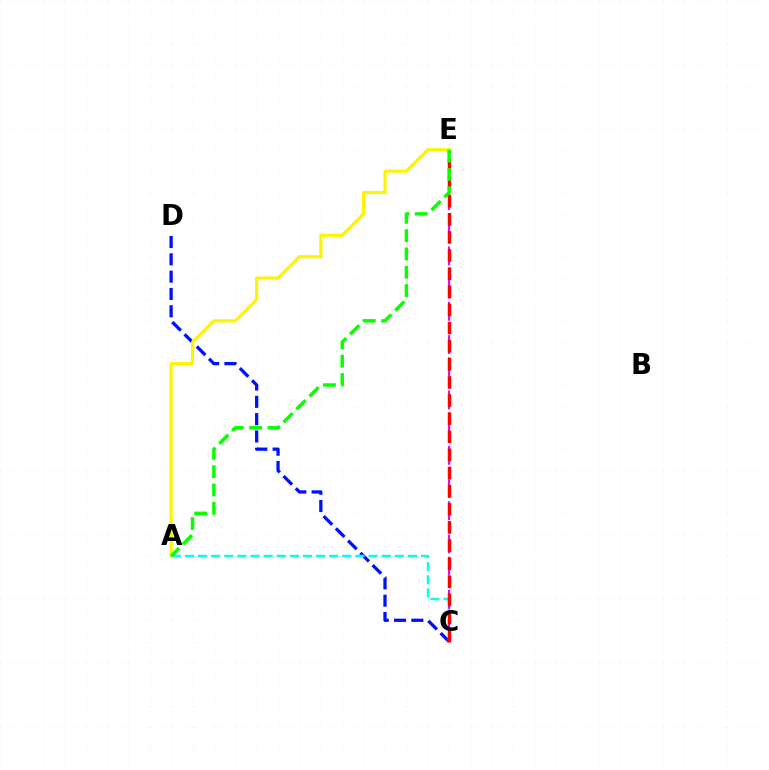{('C', 'D'): [{'color': '#0010ff', 'line_style': 'dashed', 'thickness': 2.35}], ('A', 'E'): [{'color': '#fcf500', 'line_style': 'solid', 'thickness': 2.29}, {'color': '#08ff00', 'line_style': 'dashed', 'thickness': 2.49}], ('A', 'C'): [{'color': '#00fff6', 'line_style': 'dashed', 'thickness': 1.78}], ('C', 'E'): [{'color': '#ee00ff', 'line_style': 'dashed', 'thickness': 1.51}, {'color': '#ff0000', 'line_style': 'dashed', 'thickness': 2.46}]}